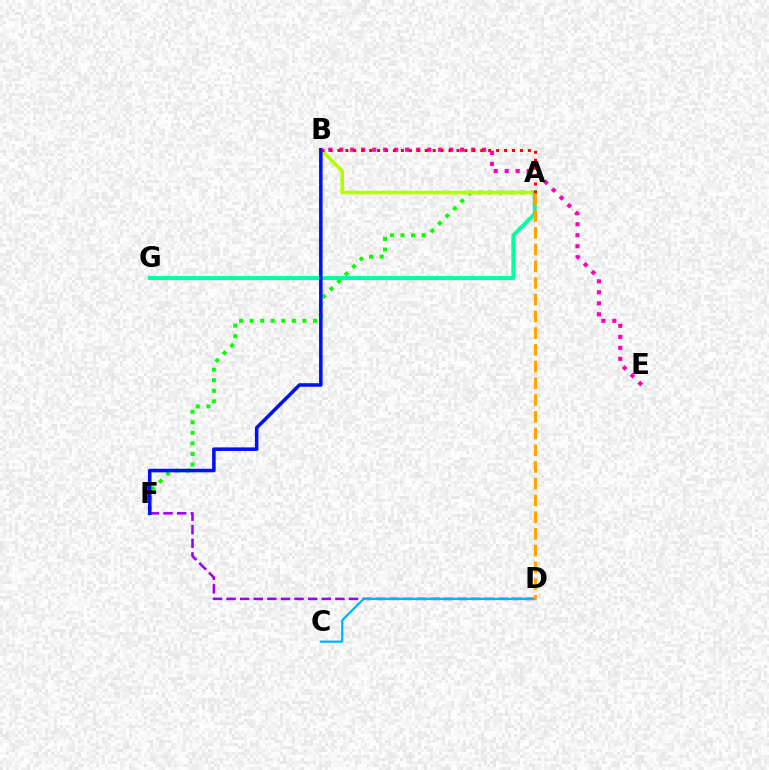{('B', 'E'): [{'color': '#ff00bd', 'line_style': 'dotted', 'thickness': 2.99}], ('A', 'F'): [{'color': '#08ff00', 'line_style': 'dotted', 'thickness': 2.87}], ('D', 'F'): [{'color': '#9b00ff', 'line_style': 'dashed', 'thickness': 1.85}], ('A', 'B'): [{'color': '#b3ff00', 'line_style': 'solid', 'thickness': 2.57}, {'color': '#ff0000', 'line_style': 'dotted', 'thickness': 2.16}], ('A', 'G'): [{'color': '#00ff9d', 'line_style': 'solid', 'thickness': 2.8}], ('C', 'D'): [{'color': '#00b5ff', 'line_style': 'solid', 'thickness': 1.62}], ('B', 'F'): [{'color': '#0010ff', 'line_style': 'solid', 'thickness': 2.56}], ('A', 'D'): [{'color': '#ffa500', 'line_style': 'dashed', 'thickness': 2.27}]}